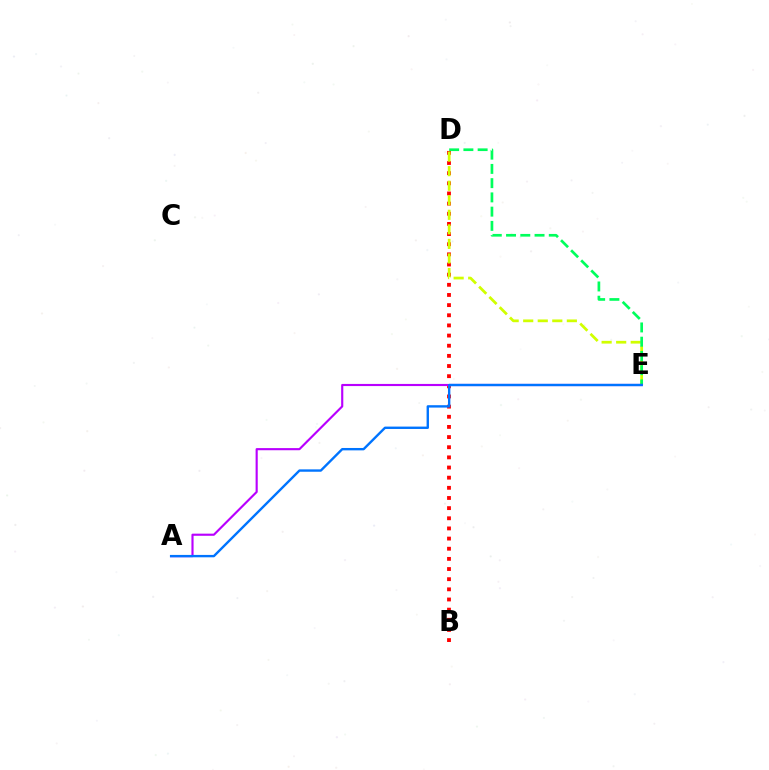{('B', 'D'): [{'color': '#ff0000', 'line_style': 'dotted', 'thickness': 2.76}], ('D', 'E'): [{'color': '#d1ff00', 'line_style': 'dashed', 'thickness': 1.98}, {'color': '#00ff5c', 'line_style': 'dashed', 'thickness': 1.94}], ('A', 'E'): [{'color': '#b900ff', 'line_style': 'solid', 'thickness': 1.54}, {'color': '#0074ff', 'line_style': 'solid', 'thickness': 1.71}]}